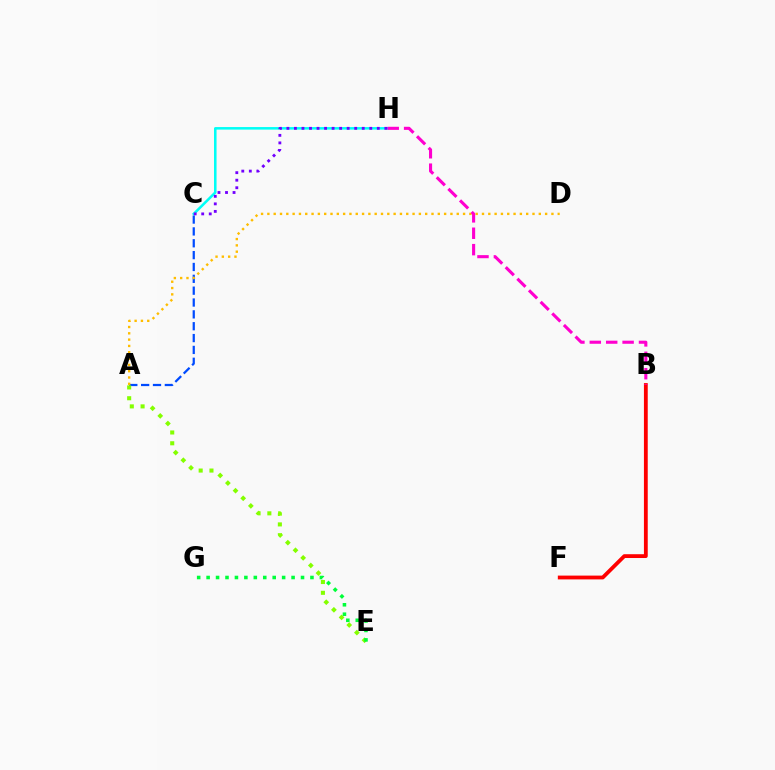{('B', 'F'): [{'color': '#ff0000', 'line_style': 'solid', 'thickness': 2.74}], ('A', 'C'): [{'color': '#004bff', 'line_style': 'dashed', 'thickness': 1.61}], ('C', 'H'): [{'color': '#00fff6', 'line_style': 'solid', 'thickness': 1.83}, {'color': '#7200ff', 'line_style': 'dotted', 'thickness': 2.05}], ('A', 'D'): [{'color': '#ffbd00', 'line_style': 'dotted', 'thickness': 1.72}], ('B', 'H'): [{'color': '#ff00cf', 'line_style': 'dashed', 'thickness': 2.23}], ('A', 'E'): [{'color': '#84ff00', 'line_style': 'dotted', 'thickness': 2.93}], ('E', 'G'): [{'color': '#00ff39', 'line_style': 'dotted', 'thickness': 2.56}]}